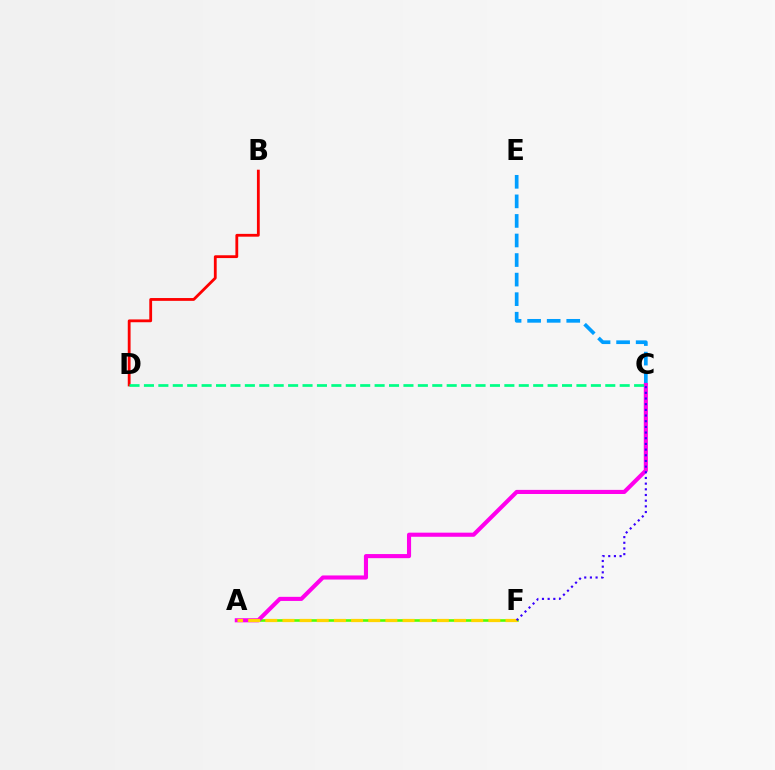{('C', 'E'): [{'color': '#009eff', 'line_style': 'dashed', 'thickness': 2.66}], ('A', 'F'): [{'color': '#4fff00', 'line_style': 'solid', 'thickness': 1.86}, {'color': '#ffd500', 'line_style': 'dashed', 'thickness': 2.33}], ('A', 'C'): [{'color': '#ff00ed', 'line_style': 'solid', 'thickness': 2.96}], ('B', 'D'): [{'color': '#ff0000', 'line_style': 'solid', 'thickness': 2.02}], ('C', 'F'): [{'color': '#3700ff', 'line_style': 'dotted', 'thickness': 1.54}], ('C', 'D'): [{'color': '#00ff86', 'line_style': 'dashed', 'thickness': 1.96}]}